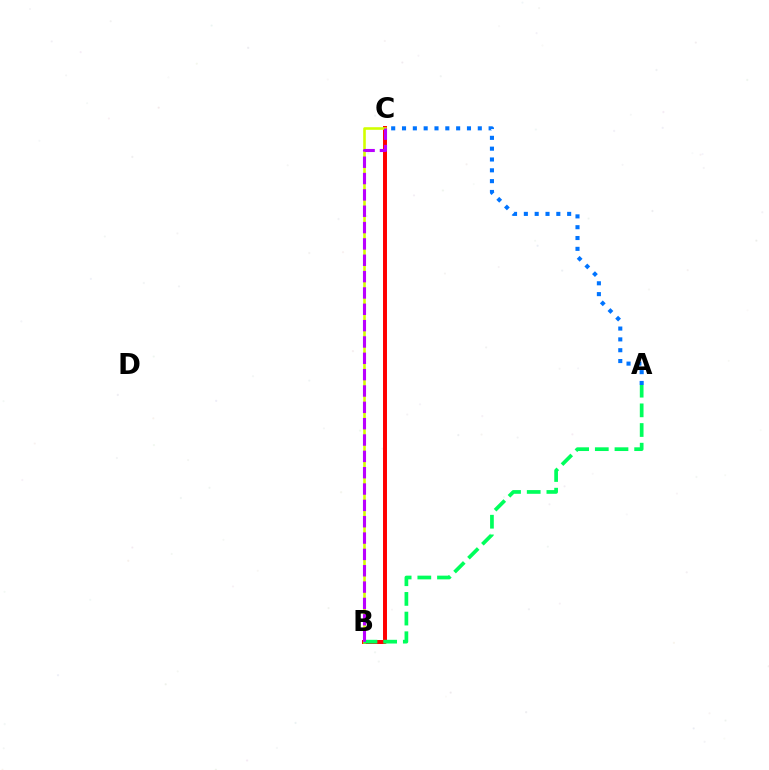{('A', 'C'): [{'color': '#0074ff', 'line_style': 'dotted', 'thickness': 2.94}], ('B', 'C'): [{'color': '#ff0000', 'line_style': 'solid', 'thickness': 2.85}, {'color': '#d1ff00', 'line_style': 'solid', 'thickness': 1.87}, {'color': '#b900ff', 'line_style': 'dashed', 'thickness': 2.22}], ('A', 'B'): [{'color': '#00ff5c', 'line_style': 'dashed', 'thickness': 2.67}]}